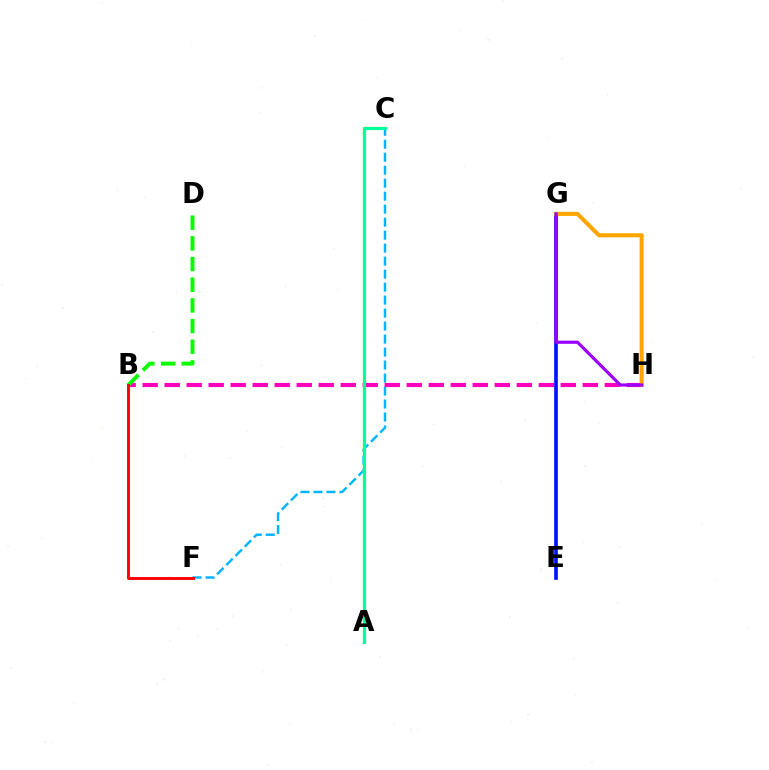{('C', 'F'): [{'color': '#00b5ff', 'line_style': 'dashed', 'thickness': 1.76}], ('B', 'H'): [{'color': '#ff00bd', 'line_style': 'dashed', 'thickness': 2.99}], ('B', 'D'): [{'color': '#08ff00', 'line_style': 'dashed', 'thickness': 2.81}], ('A', 'C'): [{'color': '#b3ff00', 'line_style': 'solid', 'thickness': 1.6}, {'color': '#00ff9d', 'line_style': 'solid', 'thickness': 2.27}], ('B', 'F'): [{'color': '#ff0000', 'line_style': 'solid', 'thickness': 2.09}], ('E', 'G'): [{'color': '#0010ff', 'line_style': 'solid', 'thickness': 2.63}], ('G', 'H'): [{'color': '#ffa500', 'line_style': 'solid', 'thickness': 2.92}, {'color': '#9b00ff', 'line_style': 'solid', 'thickness': 2.28}]}